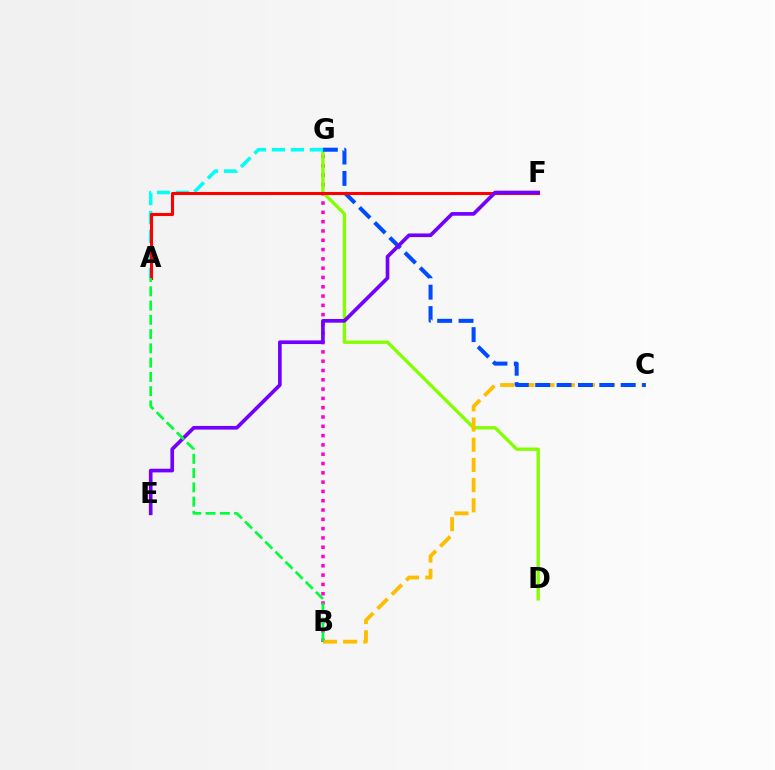{('B', 'G'): [{'color': '#ff00cf', 'line_style': 'dotted', 'thickness': 2.53}], ('D', 'G'): [{'color': '#84ff00', 'line_style': 'solid', 'thickness': 2.4}], ('B', 'C'): [{'color': '#ffbd00', 'line_style': 'dashed', 'thickness': 2.74}], ('C', 'G'): [{'color': '#004bff', 'line_style': 'dashed', 'thickness': 2.9}], ('A', 'G'): [{'color': '#00fff6', 'line_style': 'dashed', 'thickness': 2.57}], ('A', 'F'): [{'color': '#ff0000', 'line_style': 'solid', 'thickness': 2.21}], ('E', 'F'): [{'color': '#7200ff', 'line_style': 'solid', 'thickness': 2.64}], ('A', 'B'): [{'color': '#00ff39', 'line_style': 'dashed', 'thickness': 1.94}]}